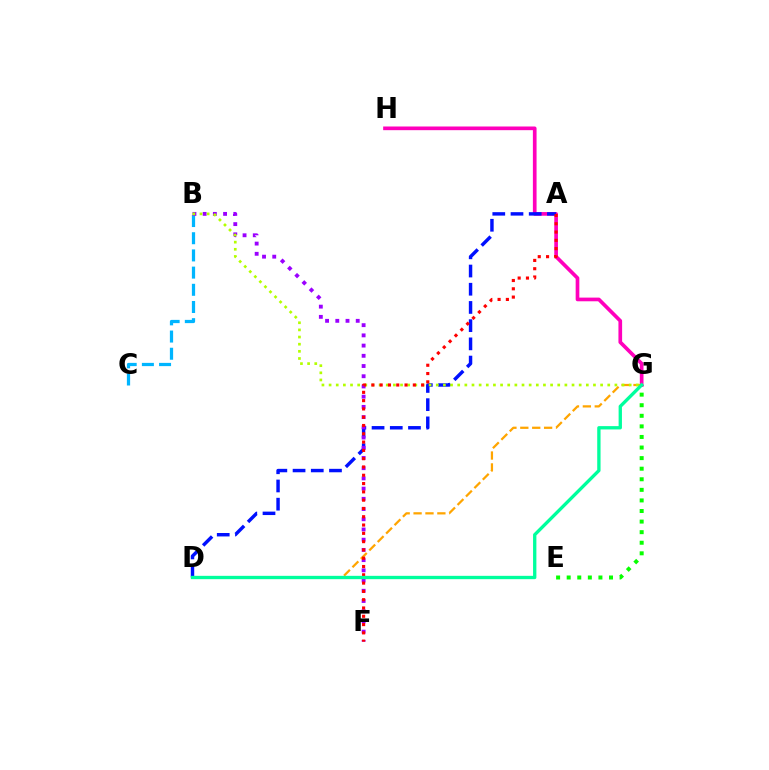{('B', 'C'): [{'color': '#00b5ff', 'line_style': 'dashed', 'thickness': 2.34}], ('E', 'G'): [{'color': '#08ff00', 'line_style': 'dotted', 'thickness': 2.87}], ('G', 'H'): [{'color': '#ff00bd', 'line_style': 'solid', 'thickness': 2.65}], ('A', 'D'): [{'color': '#0010ff', 'line_style': 'dashed', 'thickness': 2.47}], ('B', 'F'): [{'color': '#9b00ff', 'line_style': 'dotted', 'thickness': 2.78}], ('D', 'G'): [{'color': '#ffa500', 'line_style': 'dashed', 'thickness': 1.62}, {'color': '#00ff9d', 'line_style': 'solid', 'thickness': 2.4}], ('B', 'G'): [{'color': '#b3ff00', 'line_style': 'dotted', 'thickness': 1.94}], ('A', 'F'): [{'color': '#ff0000', 'line_style': 'dotted', 'thickness': 2.25}]}